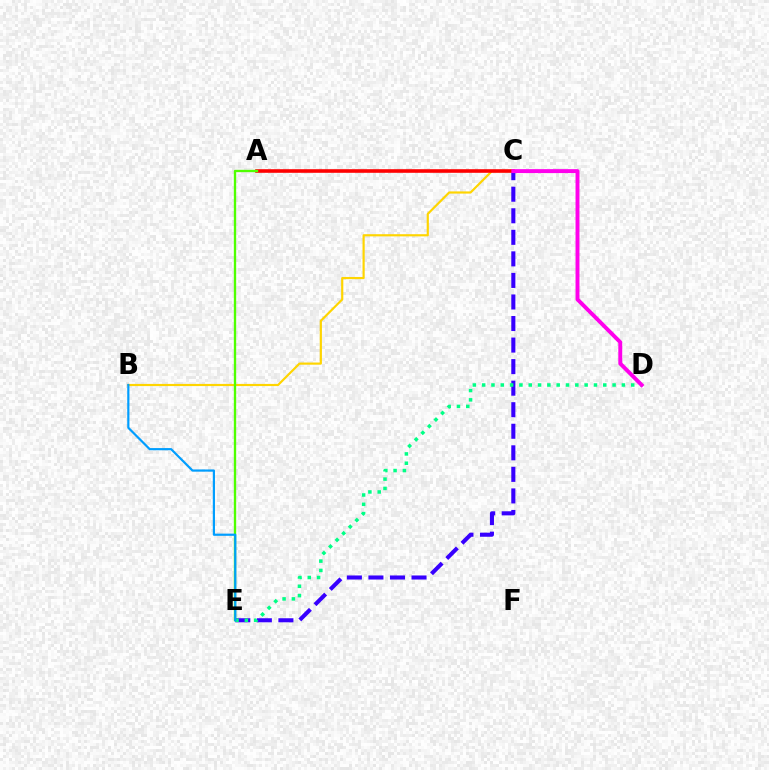{('B', 'C'): [{'color': '#ffd500', 'line_style': 'solid', 'thickness': 1.56}], ('C', 'E'): [{'color': '#3700ff', 'line_style': 'dashed', 'thickness': 2.93}], ('D', 'E'): [{'color': '#00ff86', 'line_style': 'dotted', 'thickness': 2.53}], ('A', 'C'): [{'color': '#ff0000', 'line_style': 'solid', 'thickness': 2.59}], ('A', 'E'): [{'color': '#4fff00', 'line_style': 'solid', 'thickness': 1.69}], ('C', 'D'): [{'color': '#ff00ed', 'line_style': 'solid', 'thickness': 2.83}], ('B', 'E'): [{'color': '#009eff', 'line_style': 'solid', 'thickness': 1.58}]}